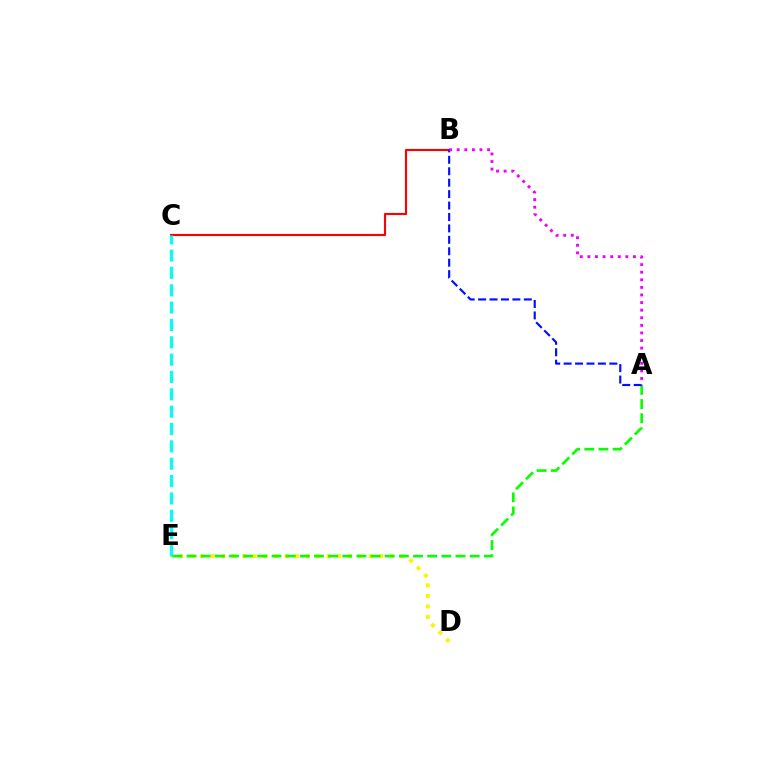{('B', 'C'): [{'color': '#ff0000', 'line_style': 'solid', 'thickness': 1.53}], ('D', 'E'): [{'color': '#fcf500', 'line_style': 'dotted', 'thickness': 2.86}], ('C', 'E'): [{'color': '#00fff6', 'line_style': 'dashed', 'thickness': 2.36}], ('A', 'E'): [{'color': '#08ff00', 'line_style': 'dashed', 'thickness': 1.92}], ('A', 'B'): [{'color': '#0010ff', 'line_style': 'dashed', 'thickness': 1.55}, {'color': '#ee00ff', 'line_style': 'dotted', 'thickness': 2.06}]}